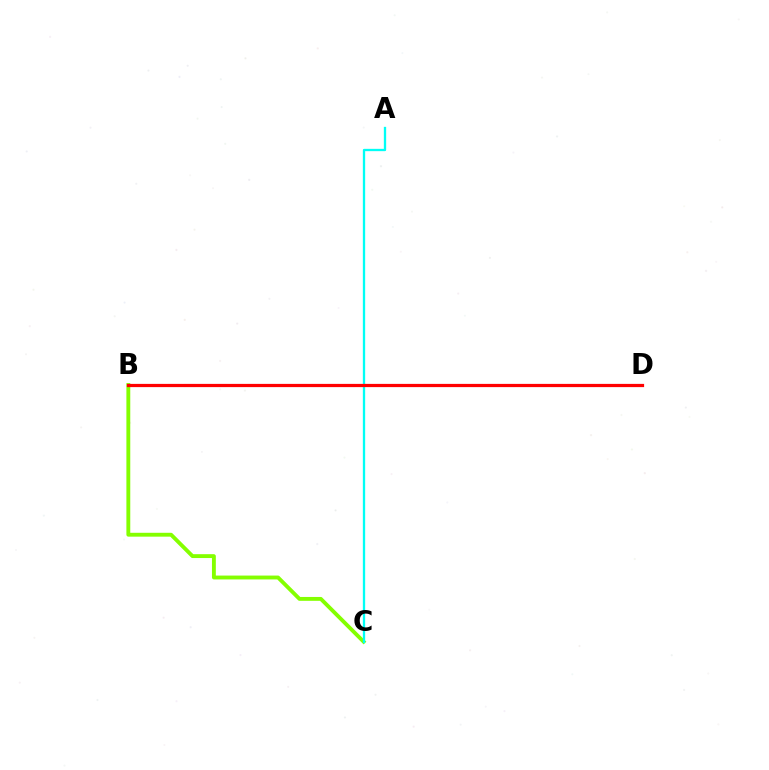{('B', 'C'): [{'color': '#84ff00', 'line_style': 'solid', 'thickness': 2.78}], ('B', 'D'): [{'color': '#7200ff', 'line_style': 'dashed', 'thickness': 2.17}, {'color': '#ff0000', 'line_style': 'solid', 'thickness': 2.32}], ('A', 'C'): [{'color': '#00fff6', 'line_style': 'solid', 'thickness': 1.67}]}